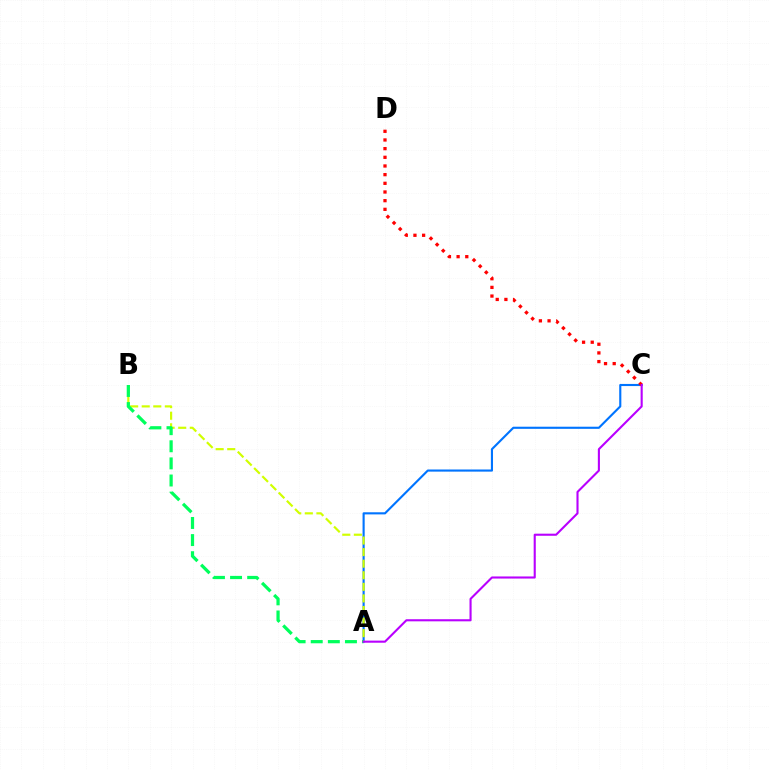{('A', 'C'): [{'color': '#0074ff', 'line_style': 'solid', 'thickness': 1.53}, {'color': '#b900ff', 'line_style': 'solid', 'thickness': 1.51}], ('A', 'B'): [{'color': '#d1ff00', 'line_style': 'dashed', 'thickness': 1.57}, {'color': '#00ff5c', 'line_style': 'dashed', 'thickness': 2.32}], ('C', 'D'): [{'color': '#ff0000', 'line_style': 'dotted', 'thickness': 2.36}]}